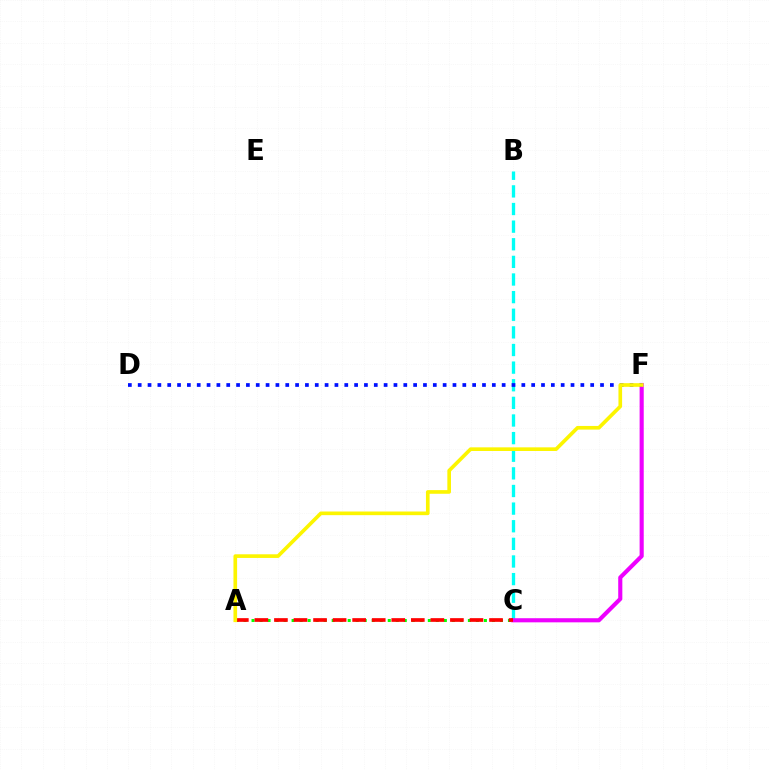{('B', 'C'): [{'color': '#00fff6', 'line_style': 'dashed', 'thickness': 2.39}], ('C', 'F'): [{'color': '#ee00ff', 'line_style': 'solid', 'thickness': 2.96}], ('A', 'C'): [{'color': '#08ff00', 'line_style': 'dotted', 'thickness': 2.18}, {'color': '#ff0000', 'line_style': 'dashed', 'thickness': 2.66}], ('D', 'F'): [{'color': '#0010ff', 'line_style': 'dotted', 'thickness': 2.67}], ('A', 'F'): [{'color': '#fcf500', 'line_style': 'solid', 'thickness': 2.63}]}